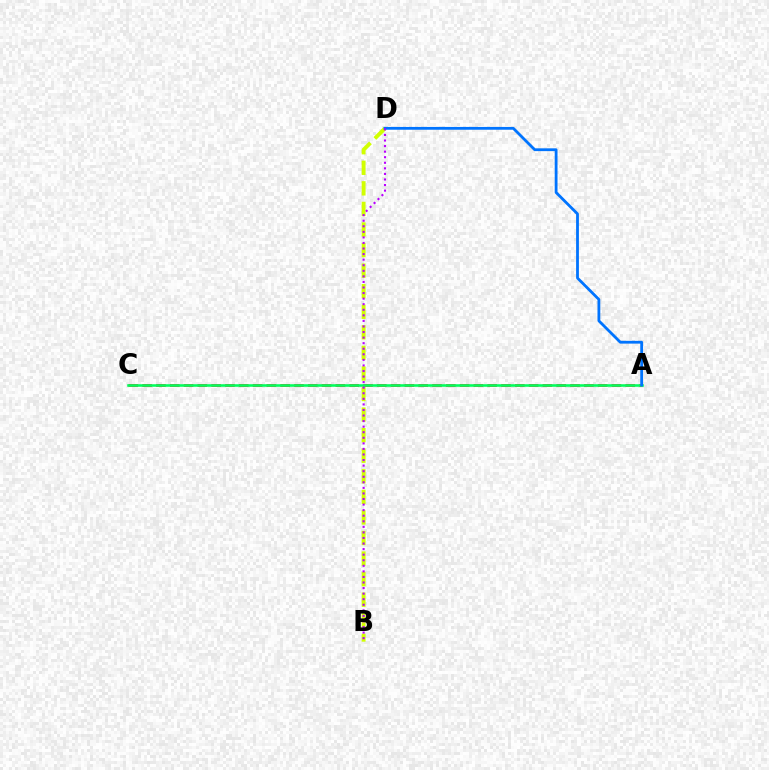{('A', 'C'): [{'color': '#ff0000', 'line_style': 'dashed', 'thickness': 1.88}, {'color': '#00ff5c', 'line_style': 'solid', 'thickness': 1.85}], ('B', 'D'): [{'color': '#d1ff00', 'line_style': 'dashed', 'thickness': 2.79}, {'color': '#b900ff', 'line_style': 'dotted', 'thickness': 1.51}], ('A', 'D'): [{'color': '#0074ff', 'line_style': 'solid', 'thickness': 2.01}]}